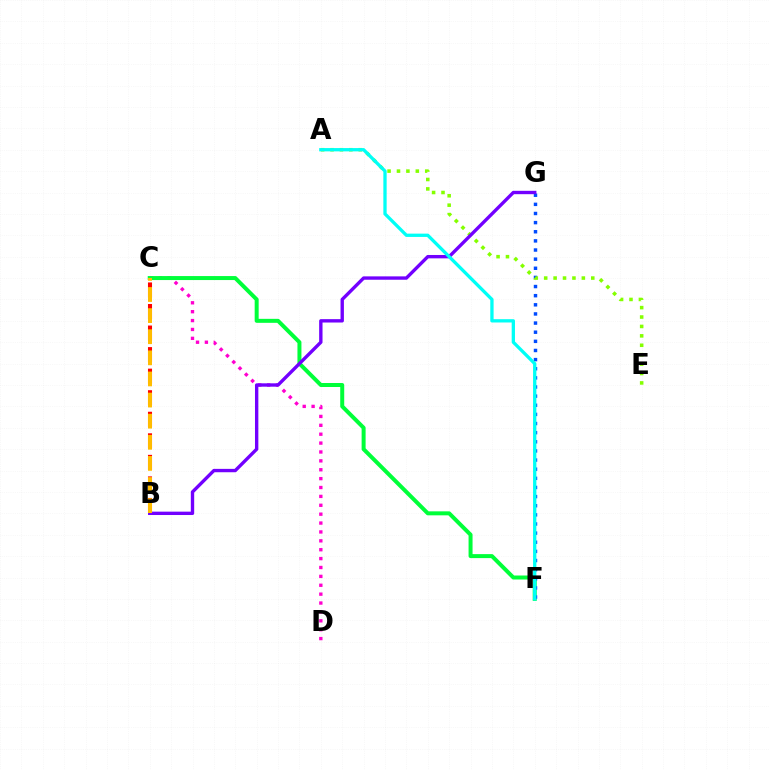{('C', 'D'): [{'color': '#ff00cf', 'line_style': 'dotted', 'thickness': 2.41}], ('C', 'F'): [{'color': '#00ff39', 'line_style': 'solid', 'thickness': 2.87}], ('B', 'C'): [{'color': '#ff0000', 'line_style': 'dashed', 'thickness': 2.93}, {'color': '#ffbd00', 'line_style': 'dashed', 'thickness': 2.87}], ('F', 'G'): [{'color': '#004bff', 'line_style': 'dotted', 'thickness': 2.48}], ('A', 'E'): [{'color': '#84ff00', 'line_style': 'dotted', 'thickness': 2.56}], ('B', 'G'): [{'color': '#7200ff', 'line_style': 'solid', 'thickness': 2.43}], ('A', 'F'): [{'color': '#00fff6', 'line_style': 'solid', 'thickness': 2.38}]}